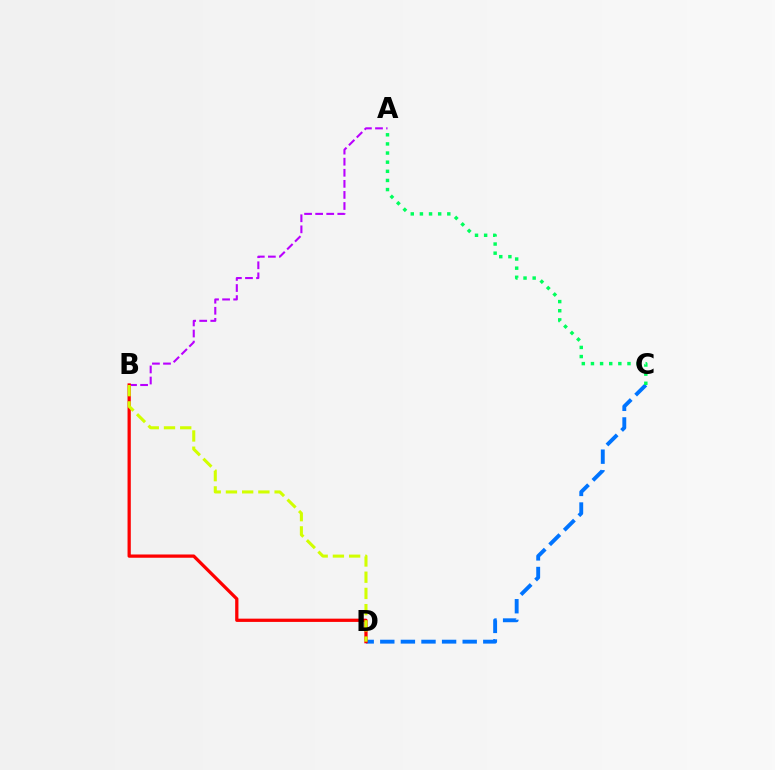{('C', 'D'): [{'color': '#0074ff', 'line_style': 'dashed', 'thickness': 2.8}], ('A', 'C'): [{'color': '#00ff5c', 'line_style': 'dotted', 'thickness': 2.48}], ('A', 'B'): [{'color': '#b900ff', 'line_style': 'dashed', 'thickness': 1.5}], ('B', 'D'): [{'color': '#ff0000', 'line_style': 'solid', 'thickness': 2.35}, {'color': '#d1ff00', 'line_style': 'dashed', 'thickness': 2.2}]}